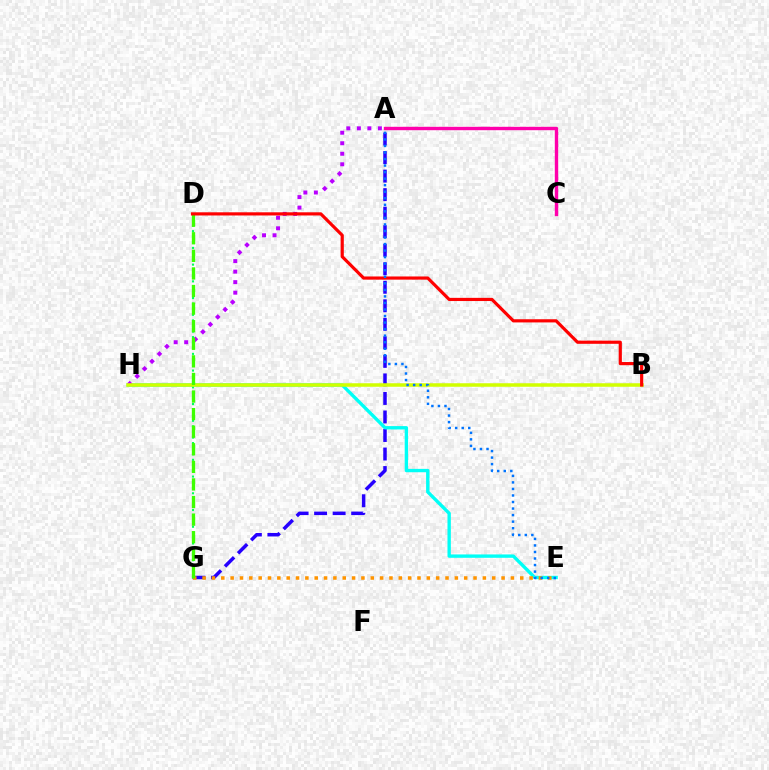{('A', 'G'): [{'color': '#2500ff', 'line_style': 'dashed', 'thickness': 2.52}], ('E', 'H'): [{'color': '#00fff6', 'line_style': 'solid', 'thickness': 2.42}], ('A', 'C'): [{'color': '#ff00ac', 'line_style': 'solid', 'thickness': 2.44}], ('D', 'G'): [{'color': '#00ff5c', 'line_style': 'dotted', 'thickness': 1.52}, {'color': '#3dff00', 'line_style': 'dashed', 'thickness': 2.39}], ('A', 'H'): [{'color': '#b900ff', 'line_style': 'dotted', 'thickness': 2.86}], ('B', 'H'): [{'color': '#d1ff00', 'line_style': 'solid', 'thickness': 2.53}], ('E', 'G'): [{'color': '#ff9400', 'line_style': 'dotted', 'thickness': 2.54}], ('B', 'D'): [{'color': '#ff0000', 'line_style': 'solid', 'thickness': 2.29}], ('A', 'E'): [{'color': '#0074ff', 'line_style': 'dotted', 'thickness': 1.78}]}